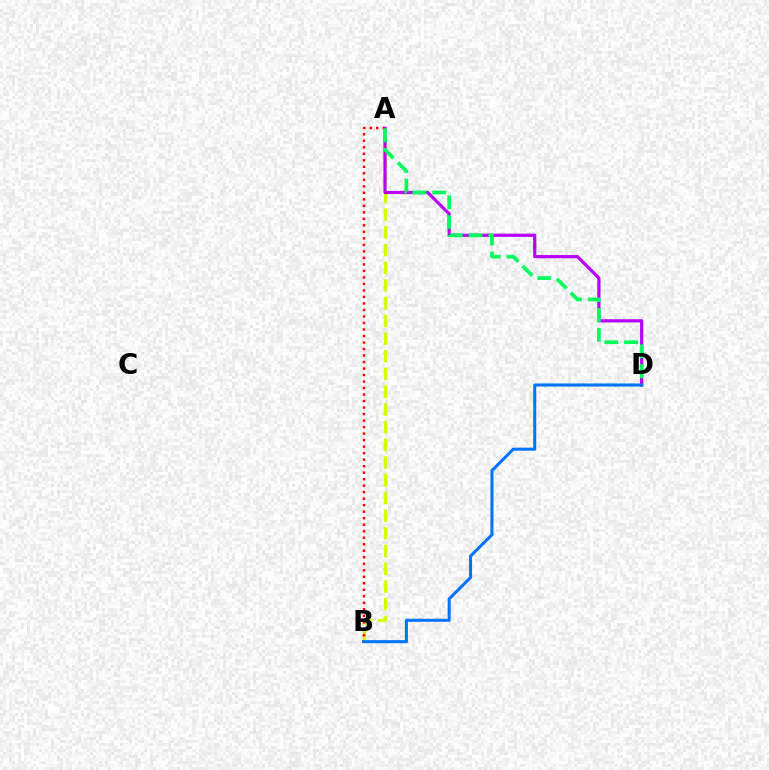{('A', 'B'): [{'color': '#d1ff00', 'line_style': 'dashed', 'thickness': 2.41}, {'color': '#ff0000', 'line_style': 'dotted', 'thickness': 1.77}], ('A', 'D'): [{'color': '#b900ff', 'line_style': 'solid', 'thickness': 2.31}, {'color': '#00ff5c', 'line_style': 'dashed', 'thickness': 2.69}], ('B', 'D'): [{'color': '#0074ff', 'line_style': 'solid', 'thickness': 2.2}]}